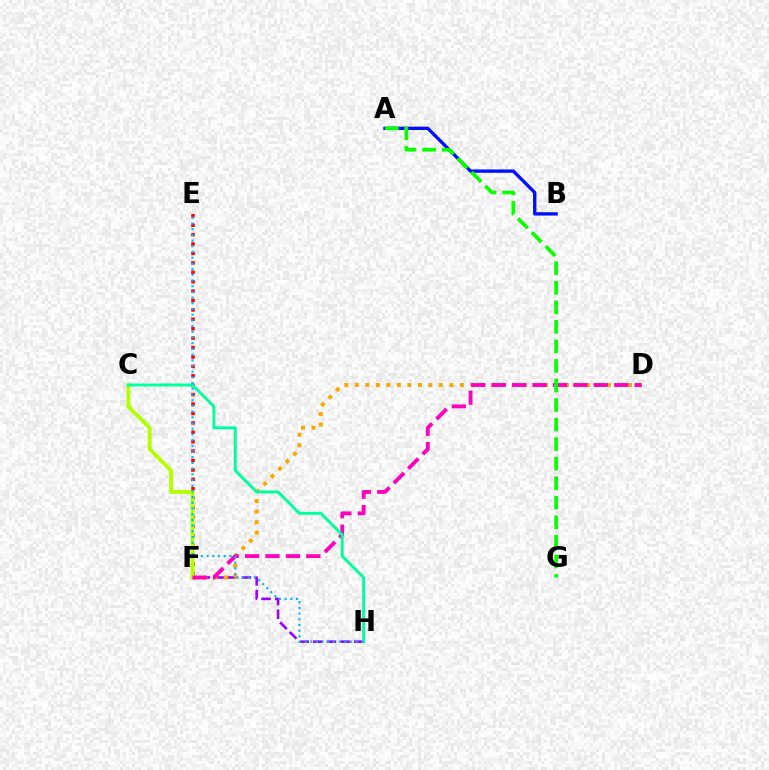{('A', 'B'): [{'color': '#0010ff', 'line_style': 'solid', 'thickness': 2.41}], ('E', 'F'): [{'color': '#ff0000', 'line_style': 'dotted', 'thickness': 2.56}], ('F', 'H'): [{'color': '#9b00ff', 'line_style': 'dashed', 'thickness': 1.86}], ('D', 'F'): [{'color': '#ffa500', 'line_style': 'dotted', 'thickness': 2.85}, {'color': '#ff00bd', 'line_style': 'dashed', 'thickness': 2.77}], ('C', 'F'): [{'color': '#b3ff00', 'line_style': 'solid', 'thickness': 2.77}], ('A', 'G'): [{'color': '#08ff00', 'line_style': 'dashed', 'thickness': 2.65}], ('C', 'H'): [{'color': '#00ff9d', 'line_style': 'solid', 'thickness': 2.1}], ('E', 'H'): [{'color': '#00b5ff', 'line_style': 'dotted', 'thickness': 1.55}]}